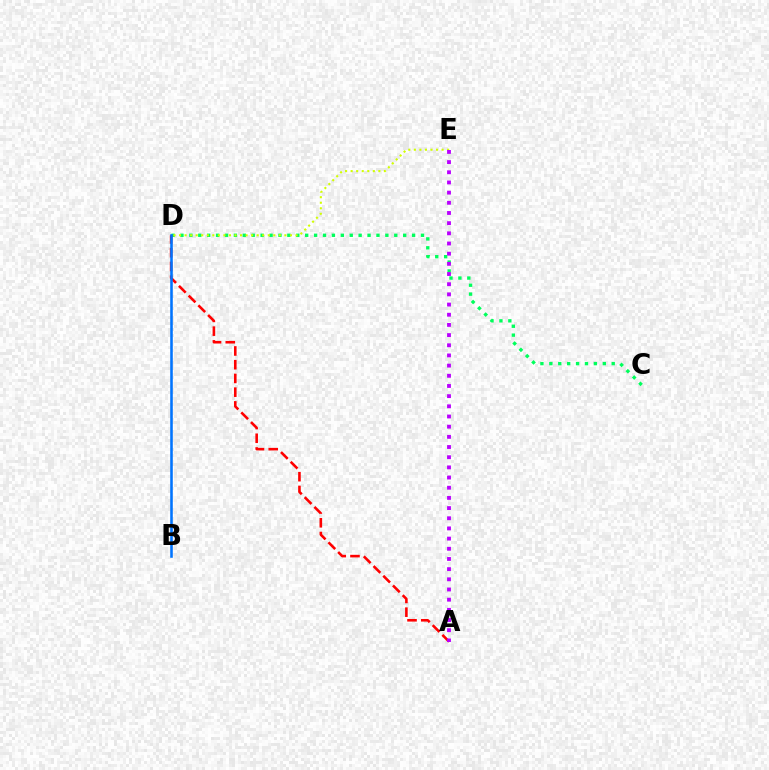{('C', 'D'): [{'color': '#00ff5c', 'line_style': 'dotted', 'thickness': 2.42}], ('A', 'D'): [{'color': '#ff0000', 'line_style': 'dashed', 'thickness': 1.87}], ('D', 'E'): [{'color': '#d1ff00', 'line_style': 'dotted', 'thickness': 1.51}], ('B', 'D'): [{'color': '#0074ff', 'line_style': 'solid', 'thickness': 1.85}], ('A', 'E'): [{'color': '#b900ff', 'line_style': 'dotted', 'thickness': 2.76}]}